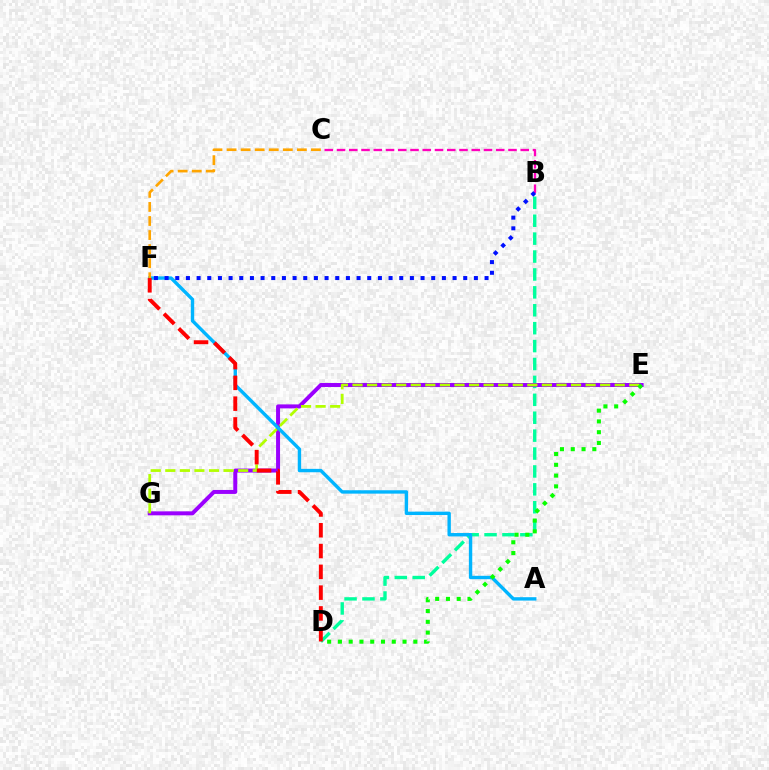{('B', 'D'): [{'color': '#00ff9d', 'line_style': 'dashed', 'thickness': 2.43}], ('E', 'G'): [{'color': '#9b00ff', 'line_style': 'solid', 'thickness': 2.86}, {'color': '#b3ff00', 'line_style': 'dashed', 'thickness': 1.98}], ('A', 'F'): [{'color': '#00b5ff', 'line_style': 'solid', 'thickness': 2.44}], ('D', 'F'): [{'color': '#ff0000', 'line_style': 'dashed', 'thickness': 2.82}], ('D', 'E'): [{'color': '#08ff00', 'line_style': 'dotted', 'thickness': 2.93}], ('B', 'C'): [{'color': '#ff00bd', 'line_style': 'dashed', 'thickness': 1.66}], ('B', 'F'): [{'color': '#0010ff', 'line_style': 'dotted', 'thickness': 2.9}], ('C', 'F'): [{'color': '#ffa500', 'line_style': 'dashed', 'thickness': 1.91}]}